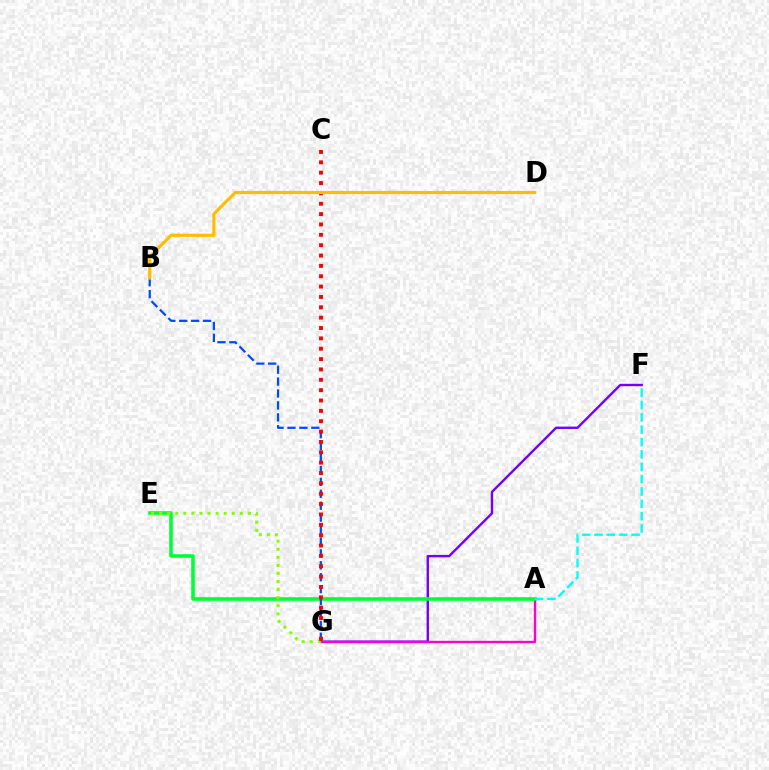{('F', 'G'): [{'color': '#7200ff', 'line_style': 'solid', 'thickness': 1.72}], ('A', 'G'): [{'color': '#ff00cf', 'line_style': 'solid', 'thickness': 1.69}], ('A', 'E'): [{'color': '#00ff39', 'line_style': 'solid', 'thickness': 2.57}], ('E', 'G'): [{'color': '#84ff00', 'line_style': 'dotted', 'thickness': 2.19}], ('B', 'G'): [{'color': '#004bff', 'line_style': 'dashed', 'thickness': 1.62}], ('A', 'F'): [{'color': '#00fff6', 'line_style': 'dashed', 'thickness': 1.68}], ('C', 'G'): [{'color': '#ff0000', 'line_style': 'dotted', 'thickness': 2.81}], ('B', 'D'): [{'color': '#ffbd00', 'line_style': 'solid', 'thickness': 2.27}]}